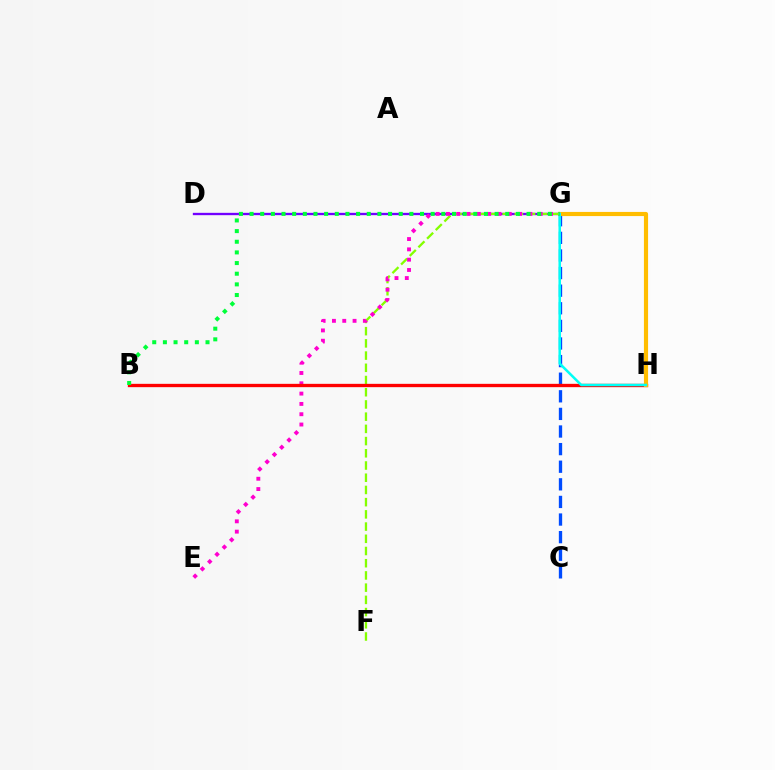{('D', 'G'): [{'color': '#7200ff', 'line_style': 'solid', 'thickness': 1.68}], ('F', 'G'): [{'color': '#84ff00', 'line_style': 'dashed', 'thickness': 1.66}], ('C', 'G'): [{'color': '#004bff', 'line_style': 'dashed', 'thickness': 2.39}], ('E', 'G'): [{'color': '#ff00cf', 'line_style': 'dotted', 'thickness': 2.8}], ('B', 'H'): [{'color': '#ff0000', 'line_style': 'solid', 'thickness': 2.39}], ('G', 'H'): [{'color': '#ffbd00', 'line_style': 'solid', 'thickness': 2.99}, {'color': '#00fff6', 'line_style': 'solid', 'thickness': 1.81}], ('B', 'G'): [{'color': '#00ff39', 'line_style': 'dotted', 'thickness': 2.89}]}